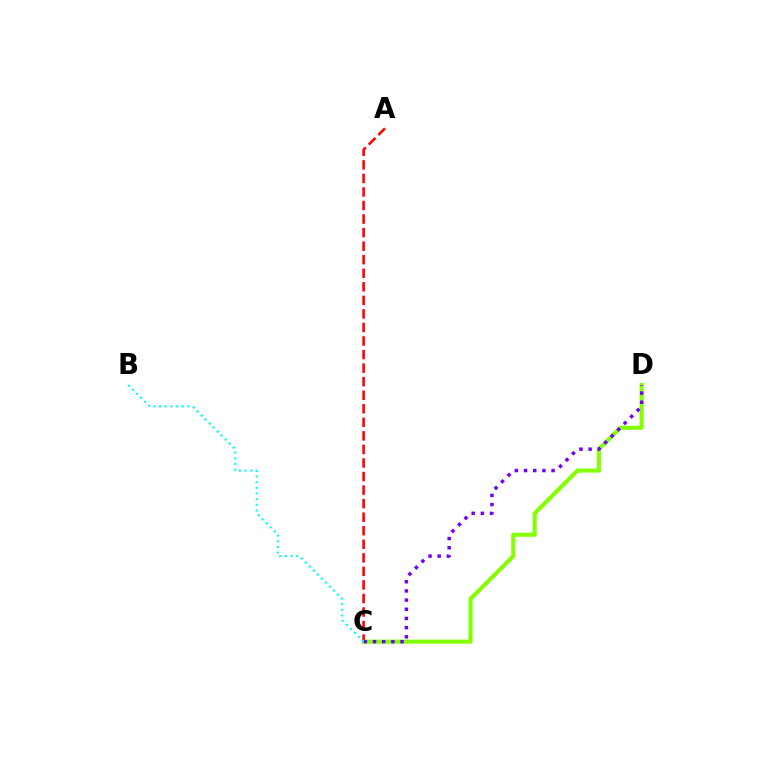{('C', 'D'): [{'color': '#84ff00', 'line_style': 'solid', 'thickness': 2.94}, {'color': '#7200ff', 'line_style': 'dotted', 'thickness': 2.49}], ('A', 'C'): [{'color': '#ff0000', 'line_style': 'dashed', 'thickness': 1.84}], ('B', 'C'): [{'color': '#00fff6', 'line_style': 'dotted', 'thickness': 1.54}]}